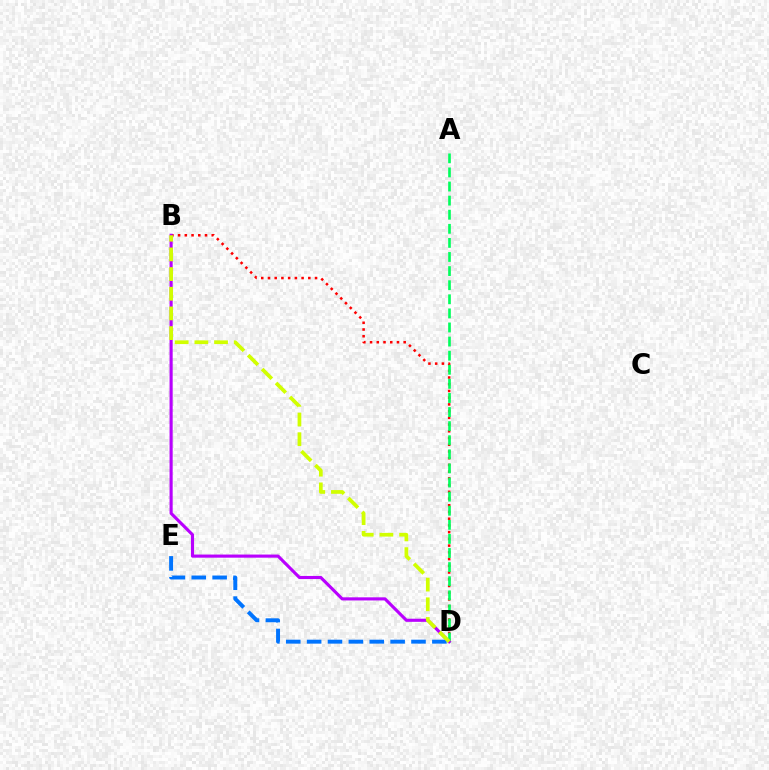{('D', 'E'): [{'color': '#0074ff', 'line_style': 'dashed', 'thickness': 2.84}], ('B', 'D'): [{'color': '#ff0000', 'line_style': 'dotted', 'thickness': 1.83}, {'color': '#b900ff', 'line_style': 'solid', 'thickness': 2.25}, {'color': '#d1ff00', 'line_style': 'dashed', 'thickness': 2.67}], ('A', 'D'): [{'color': '#00ff5c', 'line_style': 'dashed', 'thickness': 1.91}]}